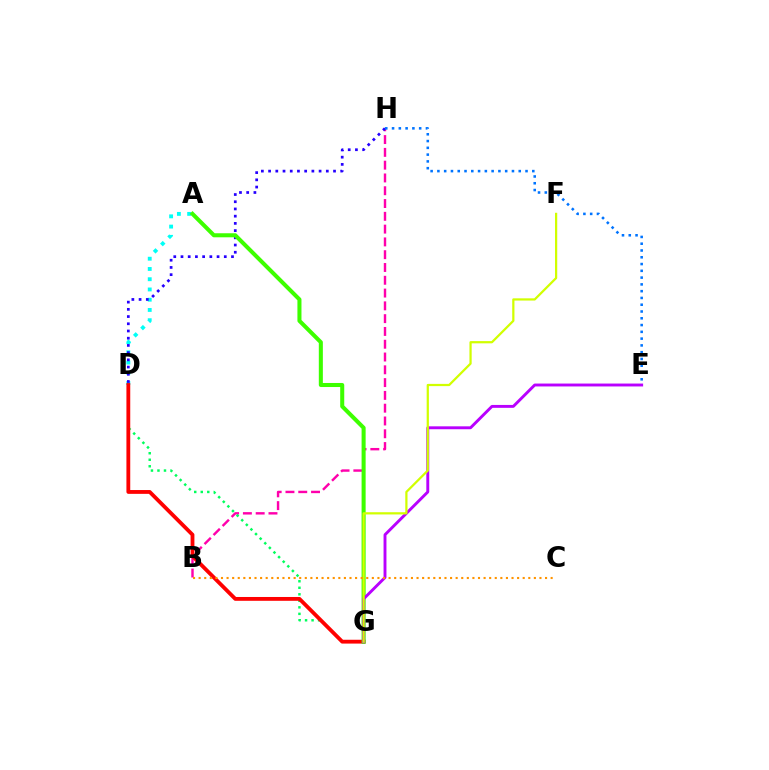{('A', 'D'): [{'color': '#00fff6', 'line_style': 'dotted', 'thickness': 2.78}], ('B', 'H'): [{'color': '#ff00ac', 'line_style': 'dashed', 'thickness': 1.74}], ('D', 'H'): [{'color': '#2500ff', 'line_style': 'dotted', 'thickness': 1.96}], ('D', 'G'): [{'color': '#00ff5c', 'line_style': 'dotted', 'thickness': 1.77}, {'color': '#ff0000', 'line_style': 'solid', 'thickness': 2.75}], ('A', 'G'): [{'color': '#3dff00', 'line_style': 'solid', 'thickness': 2.91}], ('E', 'H'): [{'color': '#0074ff', 'line_style': 'dotted', 'thickness': 1.84}], ('E', 'G'): [{'color': '#b900ff', 'line_style': 'solid', 'thickness': 2.09}], ('F', 'G'): [{'color': '#d1ff00', 'line_style': 'solid', 'thickness': 1.61}], ('B', 'C'): [{'color': '#ff9400', 'line_style': 'dotted', 'thickness': 1.52}]}